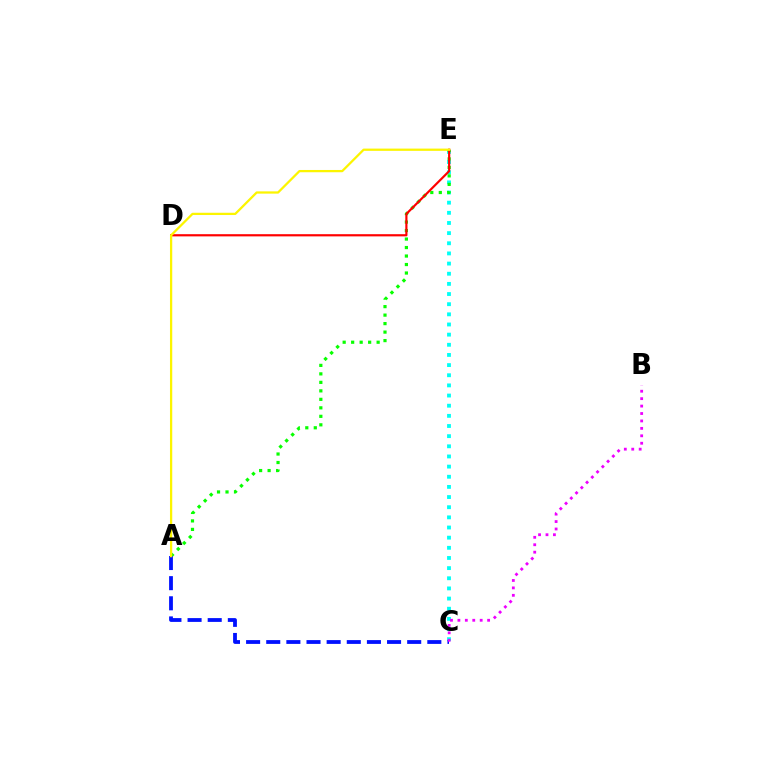{('C', 'E'): [{'color': '#00fff6', 'line_style': 'dotted', 'thickness': 2.76}], ('A', 'E'): [{'color': '#08ff00', 'line_style': 'dotted', 'thickness': 2.31}, {'color': '#fcf500', 'line_style': 'solid', 'thickness': 1.63}], ('D', 'E'): [{'color': '#ff0000', 'line_style': 'solid', 'thickness': 1.57}], ('A', 'C'): [{'color': '#0010ff', 'line_style': 'dashed', 'thickness': 2.74}], ('B', 'C'): [{'color': '#ee00ff', 'line_style': 'dotted', 'thickness': 2.02}]}